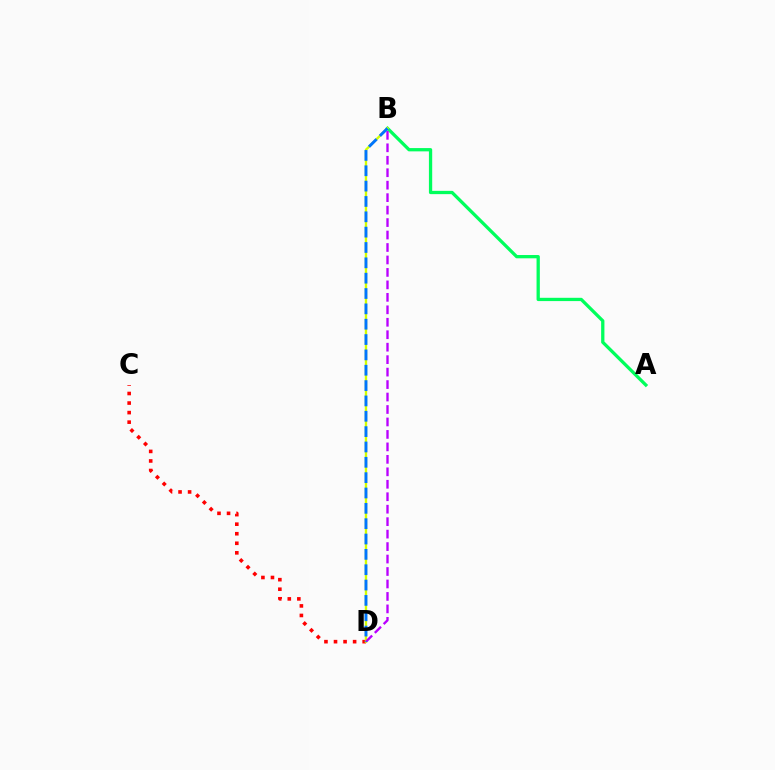{('C', 'D'): [{'color': '#ff0000', 'line_style': 'dotted', 'thickness': 2.6}], ('A', 'B'): [{'color': '#00ff5c', 'line_style': 'solid', 'thickness': 2.36}], ('B', 'D'): [{'color': '#d1ff00', 'line_style': 'solid', 'thickness': 1.69}, {'color': '#b900ff', 'line_style': 'dashed', 'thickness': 1.69}, {'color': '#0074ff', 'line_style': 'dashed', 'thickness': 2.08}]}